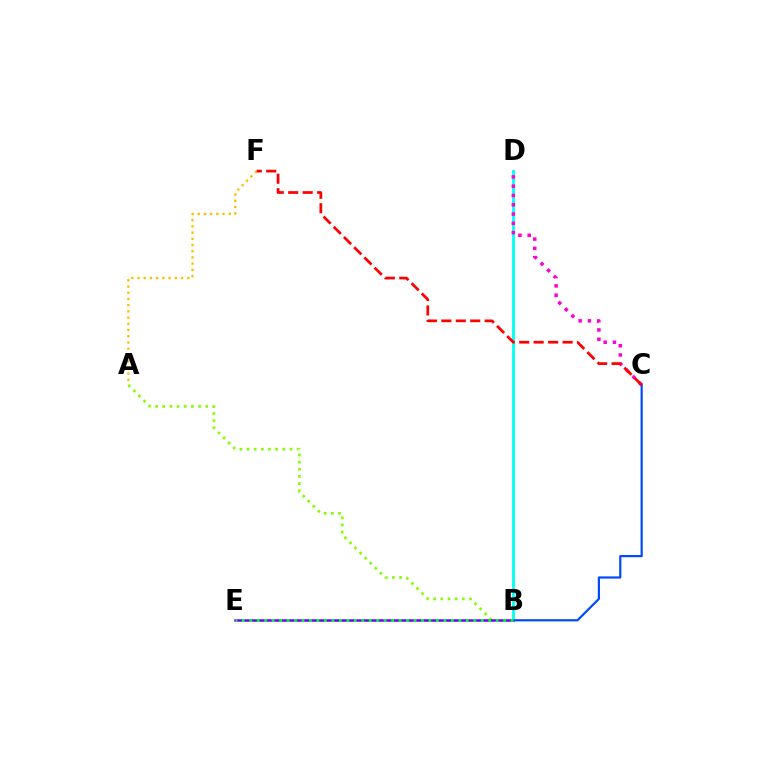{('B', 'C'): [{'color': '#004bff', 'line_style': 'solid', 'thickness': 1.59}], ('A', 'B'): [{'color': '#84ff00', 'line_style': 'dotted', 'thickness': 1.94}], ('A', 'F'): [{'color': '#ffbd00', 'line_style': 'dotted', 'thickness': 1.69}], ('B', 'D'): [{'color': '#00fff6', 'line_style': 'solid', 'thickness': 2.02}], ('C', 'D'): [{'color': '#ff00cf', 'line_style': 'dotted', 'thickness': 2.52}], ('C', 'F'): [{'color': '#ff0000', 'line_style': 'dashed', 'thickness': 1.96}], ('B', 'E'): [{'color': '#7200ff', 'line_style': 'solid', 'thickness': 1.83}, {'color': '#00ff39', 'line_style': 'dotted', 'thickness': 2.03}]}